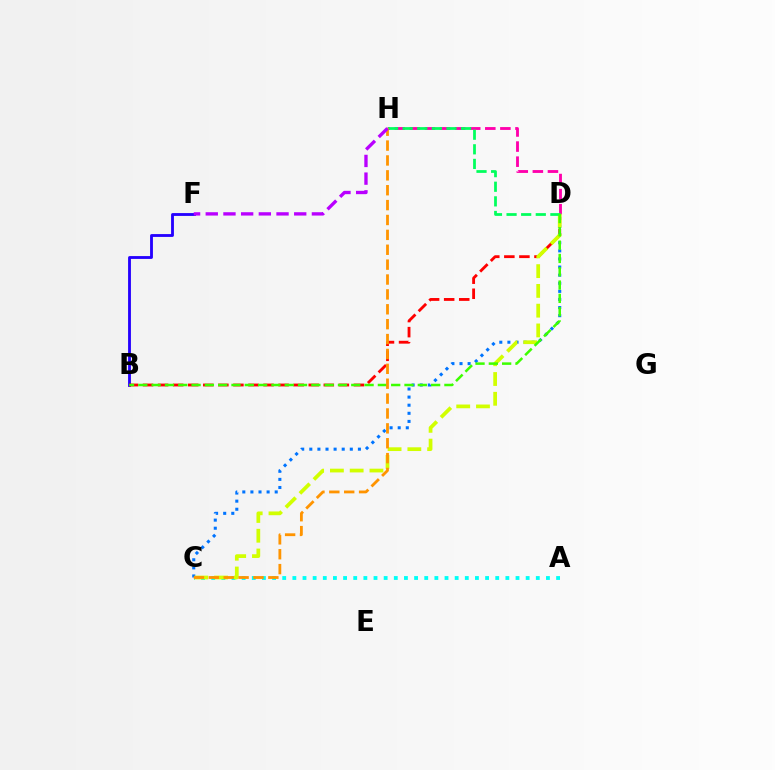{('B', 'F'): [{'color': '#2500ff', 'line_style': 'solid', 'thickness': 2.04}], ('A', 'C'): [{'color': '#00fff6', 'line_style': 'dotted', 'thickness': 2.76}], ('B', 'D'): [{'color': '#ff0000', 'line_style': 'dashed', 'thickness': 2.05}, {'color': '#3dff00', 'line_style': 'dashed', 'thickness': 1.81}], ('D', 'H'): [{'color': '#ff00ac', 'line_style': 'dashed', 'thickness': 2.05}, {'color': '#00ff5c', 'line_style': 'dashed', 'thickness': 1.98}], ('C', 'D'): [{'color': '#0074ff', 'line_style': 'dotted', 'thickness': 2.2}, {'color': '#d1ff00', 'line_style': 'dashed', 'thickness': 2.69}], ('C', 'H'): [{'color': '#ff9400', 'line_style': 'dashed', 'thickness': 2.02}], ('F', 'H'): [{'color': '#b900ff', 'line_style': 'dashed', 'thickness': 2.4}]}